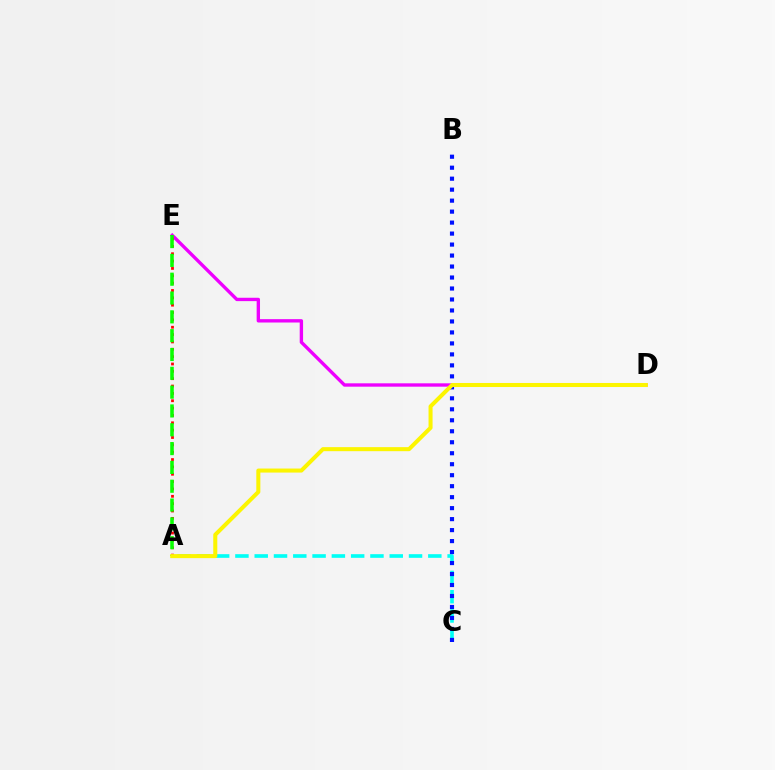{('A', 'C'): [{'color': '#00fff6', 'line_style': 'dashed', 'thickness': 2.62}], ('D', 'E'): [{'color': '#ee00ff', 'line_style': 'solid', 'thickness': 2.42}], ('A', 'E'): [{'color': '#ff0000', 'line_style': 'dotted', 'thickness': 2.0}, {'color': '#08ff00', 'line_style': 'dashed', 'thickness': 2.56}], ('B', 'C'): [{'color': '#0010ff', 'line_style': 'dotted', 'thickness': 2.98}], ('A', 'D'): [{'color': '#fcf500', 'line_style': 'solid', 'thickness': 2.91}]}